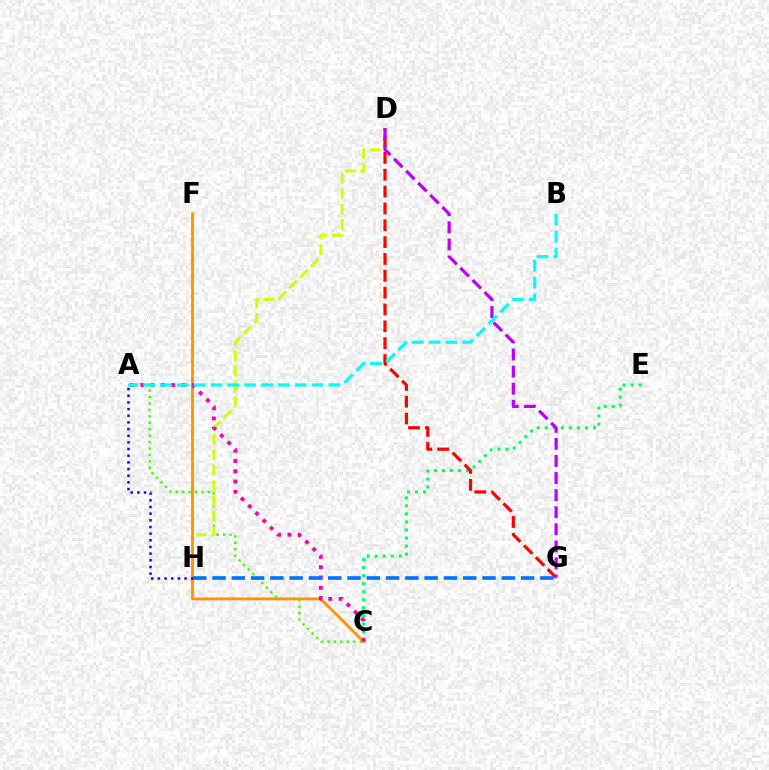{('A', 'C'): [{'color': '#3dff00', 'line_style': 'dotted', 'thickness': 1.75}, {'color': '#ff00ac', 'line_style': 'dotted', 'thickness': 2.79}], ('D', 'H'): [{'color': '#d1ff00', 'line_style': 'dashed', 'thickness': 2.09}], ('C', 'F'): [{'color': '#ff9400', 'line_style': 'solid', 'thickness': 2.05}], ('C', 'E'): [{'color': '#00ff5c', 'line_style': 'dotted', 'thickness': 2.18}], ('A', 'H'): [{'color': '#2500ff', 'line_style': 'dotted', 'thickness': 1.81}], ('D', 'G'): [{'color': '#ff0000', 'line_style': 'dashed', 'thickness': 2.29}, {'color': '#b900ff', 'line_style': 'dashed', 'thickness': 2.32}], ('A', 'B'): [{'color': '#00fff6', 'line_style': 'dashed', 'thickness': 2.29}], ('G', 'H'): [{'color': '#0074ff', 'line_style': 'dashed', 'thickness': 2.62}]}